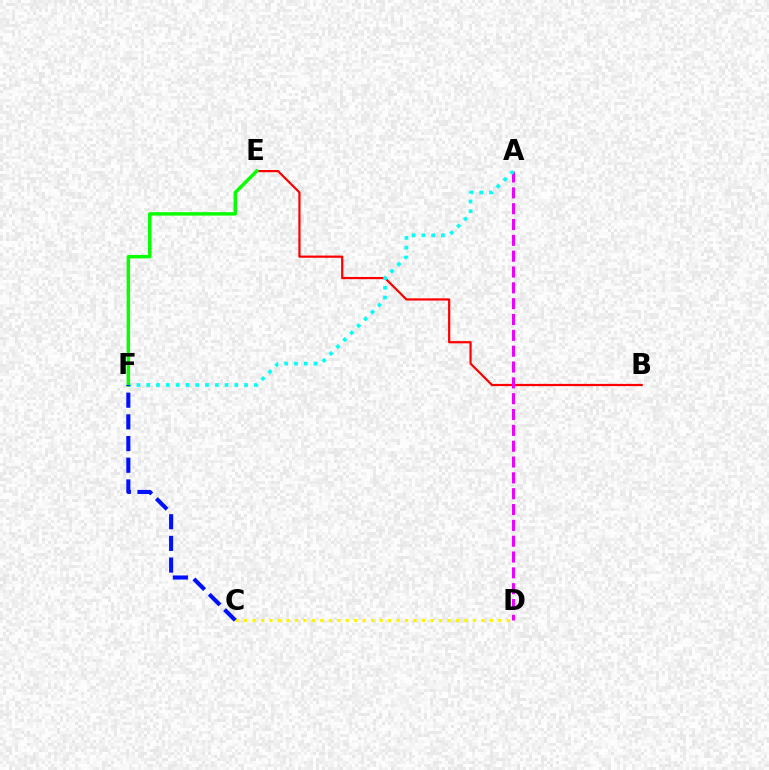{('B', 'E'): [{'color': '#ff0000', 'line_style': 'solid', 'thickness': 1.6}], ('A', 'D'): [{'color': '#ee00ff', 'line_style': 'dashed', 'thickness': 2.15}], ('A', 'F'): [{'color': '#00fff6', 'line_style': 'dotted', 'thickness': 2.66}], ('E', 'F'): [{'color': '#08ff00', 'line_style': 'solid', 'thickness': 2.46}], ('C', 'D'): [{'color': '#fcf500', 'line_style': 'dotted', 'thickness': 2.3}], ('C', 'F'): [{'color': '#0010ff', 'line_style': 'dashed', 'thickness': 2.95}]}